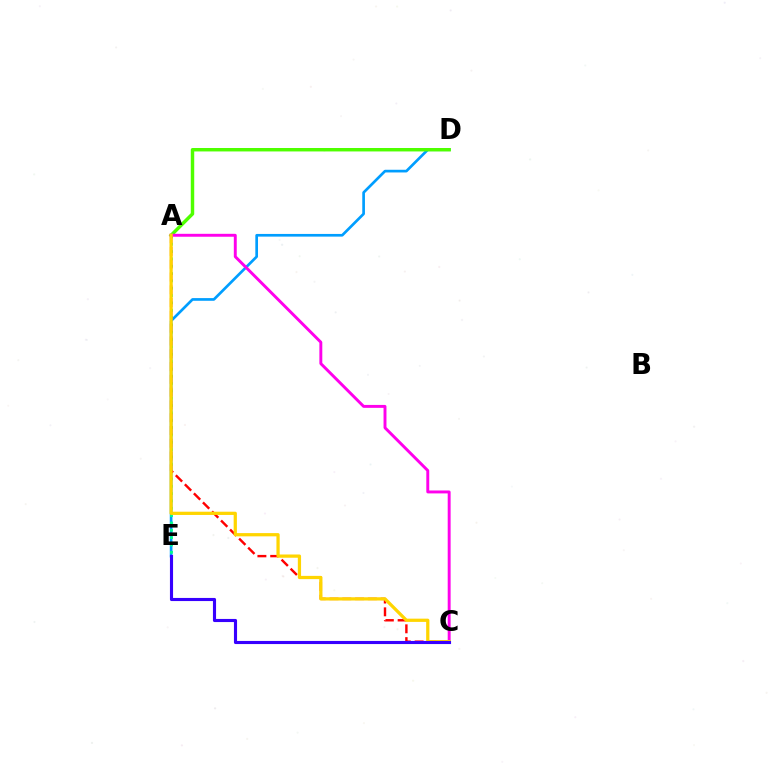{('D', 'E'): [{'color': '#009eff', 'line_style': 'solid', 'thickness': 1.93}], ('A', 'E'): [{'color': '#00ff86', 'line_style': 'dotted', 'thickness': 1.99}], ('A', 'D'): [{'color': '#4fff00', 'line_style': 'solid', 'thickness': 2.48}], ('A', 'C'): [{'color': '#ff0000', 'line_style': 'dashed', 'thickness': 1.74}, {'color': '#ff00ed', 'line_style': 'solid', 'thickness': 2.11}, {'color': '#ffd500', 'line_style': 'solid', 'thickness': 2.33}], ('C', 'E'): [{'color': '#3700ff', 'line_style': 'solid', 'thickness': 2.25}]}